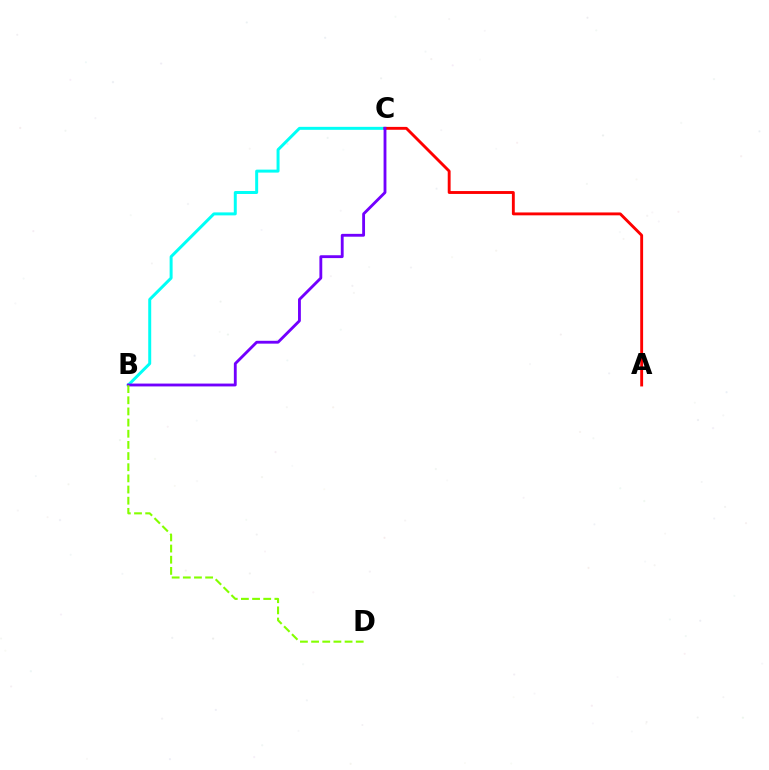{('B', 'C'): [{'color': '#00fff6', 'line_style': 'solid', 'thickness': 2.15}, {'color': '#7200ff', 'line_style': 'solid', 'thickness': 2.05}], ('A', 'C'): [{'color': '#ff0000', 'line_style': 'solid', 'thickness': 2.07}], ('B', 'D'): [{'color': '#84ff00', 'line_style': 'dashed', 'thickness': 1.52}]}